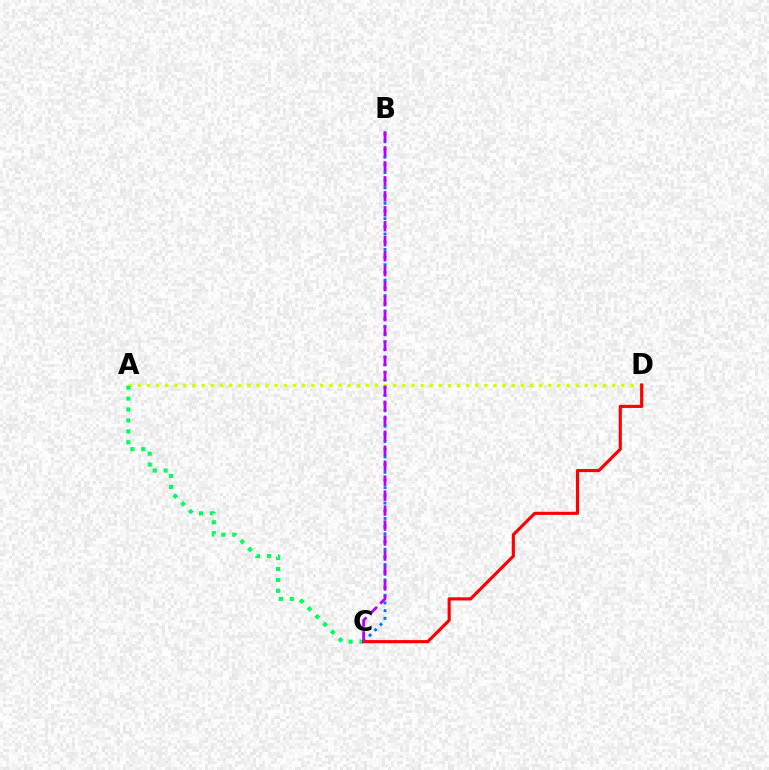{('A', 'D'): [{'color': '#d1ff00', 'line_style': 'dotted', 'thickness': 2.48}], ('B', 'C'): [{'color': '#0074ff', 'line_style': 'dotted', 'thickness': 2.09}, {'color': '#b900ff', 'line_style': 'dashed', 'thickness': 2.03}], ('A', 'C'): [{'color': '#00ff5c', 'line_style': 'dotted', 'thickness': 2.97}], ('C', 'D'): [{'color': '#ff0000', 'line_style': 'solid', 'thickness': 2.25}]}